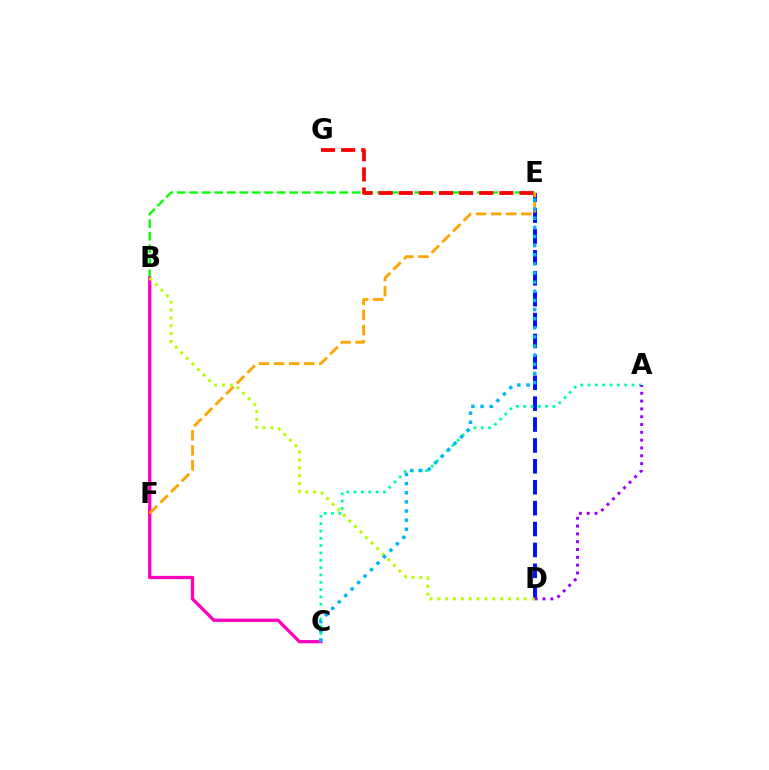{('D', 'E'): [{'color': '#0010ff', 'line_style': 'dashed', 'thickness': 2.84}], ('B', 'E'): [{'color': '#08ff00', 'line_style': 'dashed', 'thickness': 1.7}], ('B', 'C'): [{'color': '#ff00bd', 'line_style': 'solid', 'thickness': 2.35}], ('E', 'G'): [{'color': '#ff0000', 'line_style': 'dashed', 'thickness': 2.73}], ('B', 'D'): [{'color': '#b3ff00', 'line_style': 'dotted', 'thickness': 2.14}], ('A', 'C'): [{'color': '#00ff9d', 'line_style': 'dotted', 'thickness': 1.99}], ('E', 'F'): [{'color': '#ffa500', 'line_style': 'dashed', 'thickness': 2.05}], ('C', 'E'): [{'color': '#00b5ff', 'line_style': 'dotted', 'thickness': 2.48}], ('A', 'D'): [{'color': '#9b00ff', 'line_style': 'dotted', 'thickness': 2.12}]}